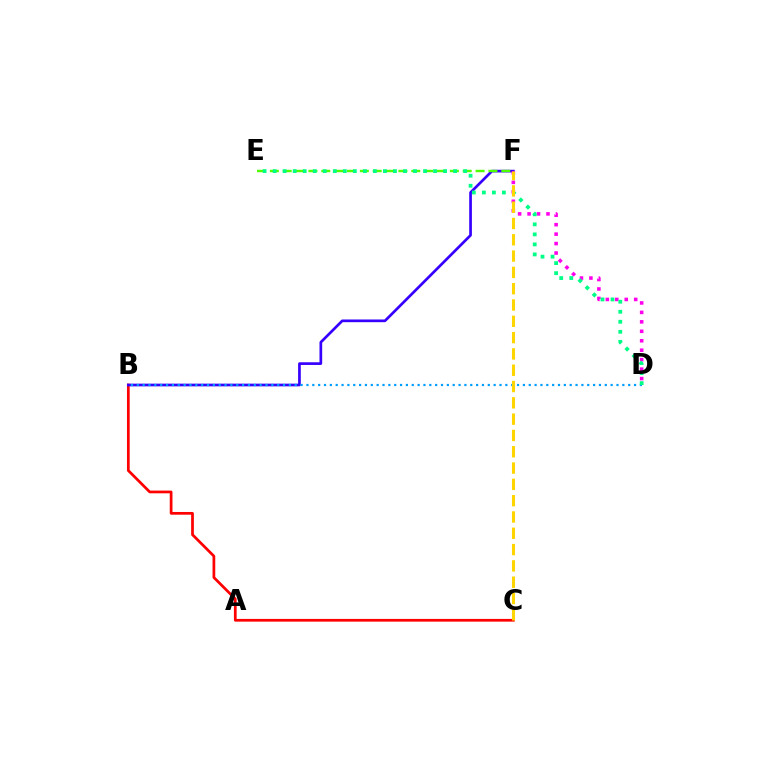{('B', 'C'): [{'color': '#ff0000', 'line_style': 'solid', 'thickness': 1.96}], ('B', 'F'): [{'color': '#3700ff', 'line_style': 'solid', 'thickness': 1.94}], ('E', 'F'): [{'color': '#4fff00', 'line_style': 'dashed', 'thickness': 1.75}], ('D', 'F'): [{'color': '#ff00ed', 'line_style': 'dotted', 'thickness': 2.57}], ('B', 'D'): [{'color': '#009eff', 'line_style': 'dotted', 'thickness': 1.59}], ('D', 'E'): [{'color': '#00ff86', 'line_style': 'dotted', 'thickness': 2.72}], ('C', 'F'): [{'color': '#ffd500', 'line_style': 'dashed', 'thickness': 2.22}]}